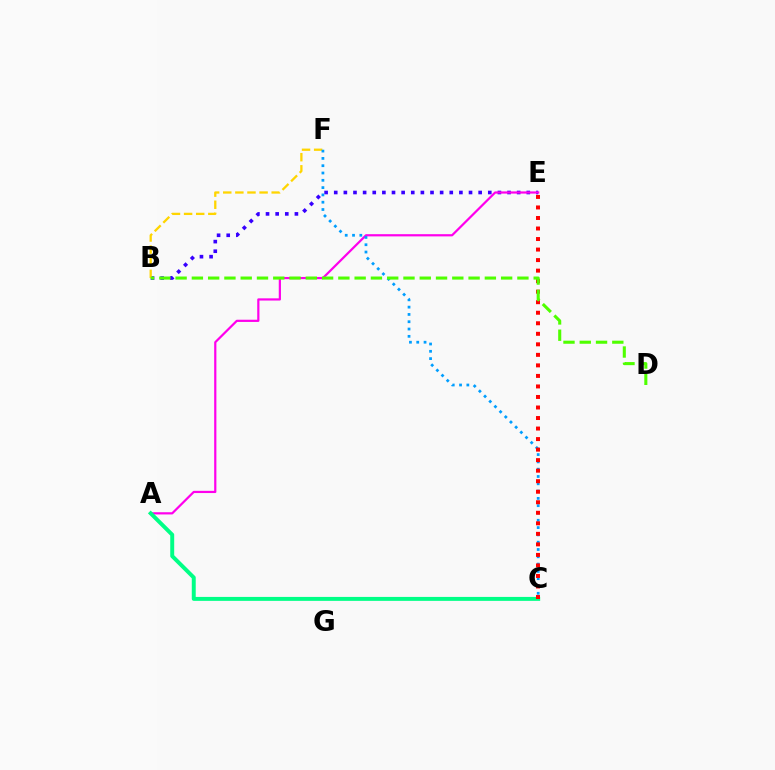{('B', 'E'): [{'color': '#3700ff', 'line_style': 'dotted', 'thickness': 2.62}], ('A', 'E'): [{'color': '#ff00ed', 'line_style': 'solid', 'thickness': 1.59}], ('A', 'C'): [{'color': '#00ff86', 'line_style': 'solid', 'thickness': 2.84}], ('B', 'F'): [{'color': '#ffd500', 'line_style': 'dashed', 'thickness': 1.65}], ('C', 'F'): [{'color': '#009eff', 'line_style': 'dotted', 'thickness': 1.98}], ('C', 'E'): [{'color': '#ff0000', 'line_style': 'dotted', 'thickness': 2.86}], ('B', 'D'): [{'color': '#4fff00', 'line_style': 'dashed', 'thickness': 2.21}]}